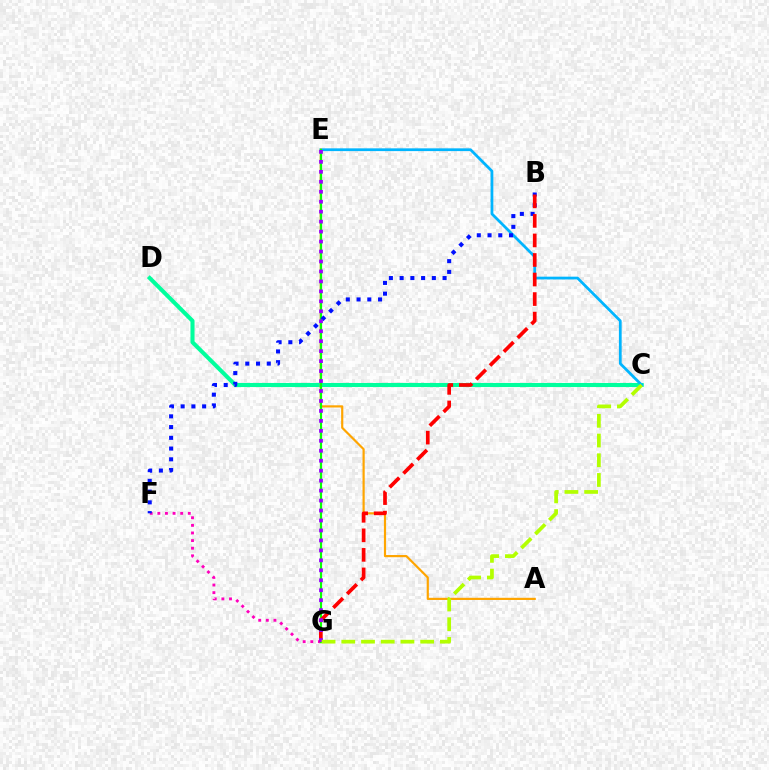{('C', 'D'): [{'color': '#00ff9d', 'line_style': 'solid', 'thickness': 2.92}], ('C', 'E'): [{'color': '#00b5ff', 'line_style': 'solid', 'thickness': 1.99}], ('A', 'E'): [{'color': '#ffa500', 'line_style': 'solid', 'thickness': 1.57}], ('F', 'G'): [{'color': '#ff00bd', 'line_style': 'dotted', 'thickness': 2.07}], ('E', 'G'): [{'color': '#08ff00', 'line_style': 'solid', 'thickness': 1.58}, {'color': '#9b00ff', 'line_style': 'dotted', 'thickness': 2.71}], ('B', 'F'): [{'color': '#0010ff', 'line_style': 'dotted', 'thickness': 2.92}], ('B', 'G'): [{'color': '#ff0000', 'line_style': 'dashed', 'thickness': 2.65}], ('C', 'G'): [{'color': '#b3ff00', 'line_style': 'dashed', 'thickness': 2.68}]}